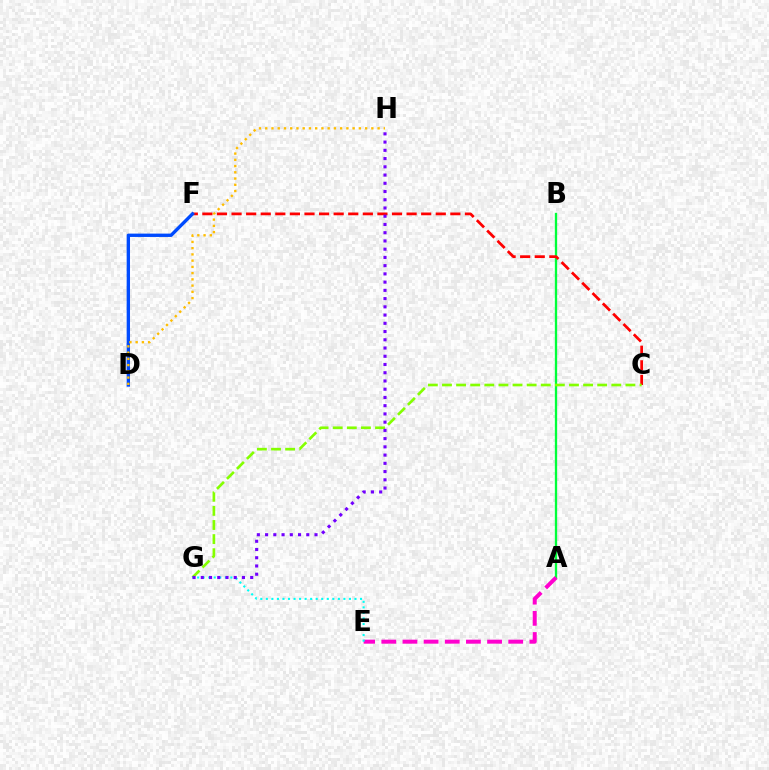{('A', 'B'): [{'color': '#00ff39', 'line_style': 'solid', 'thickness': 1.67}], ('C', 'F'): [{'color': '#ff0000', 'line_style': 'dashed', 'thickness': 1.98}], ('D', 'F'): [{'color': '#004bff', 'line_style': 'solid', 'thickness': 2.41}], ('A', 'E'): [{'color': '#ff00cf', 'line_style': 'dashed', 'thickness': 2.87}], ('C', 'G'): [{'color': '#84ff00', 'line_style': 'dashed', 'thickness': 1.92}], ('E', 'G'): [{'color': '#00fff6', 'line_style': 'dotted', 'thickness': 1.51}], ('D', 'H'): [{'color': '#ffbd00', 'line_style': 'dotted', 'thickness': 1.7}], ('G', 'H'): [{'color': '#7200ff', 'line_style': 'dotted', 'thickness': 2.24}]}